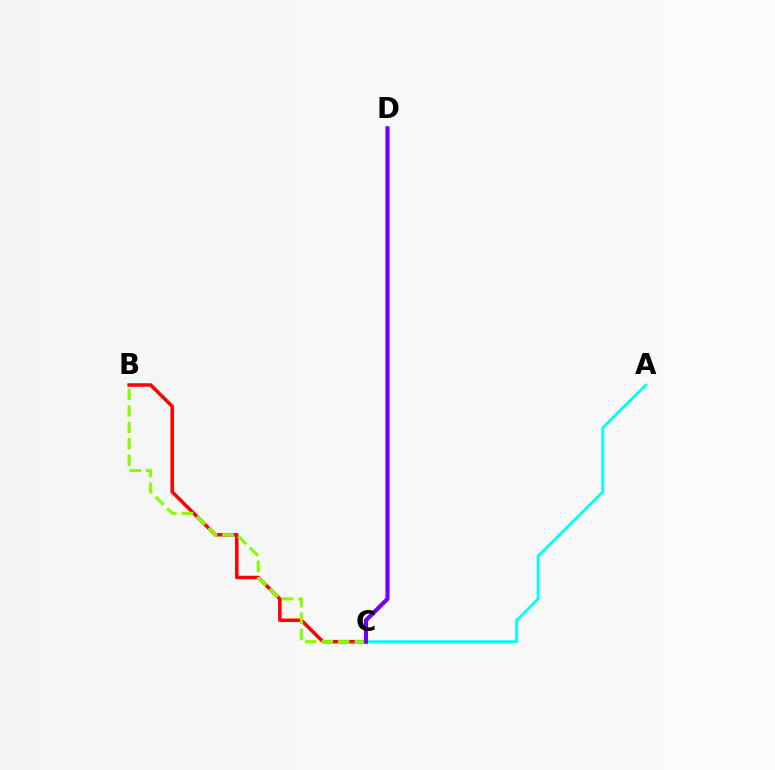{('B', 'C'): [{'color': '#ff0000', 'line_style': 'solid', 'thickness': 2.53}, {'color': '#84ff00', 'line_style': 'dashed', 'thickness': 2.24}], ('A', 'C'): [{'color': '#00fff6', 'line_style': 'solid', 'thickness': 2.01}], ('C', 'D'): [{'color': '#7200ff', 'line_style': 'solid', 'thickness': 2.98}]}